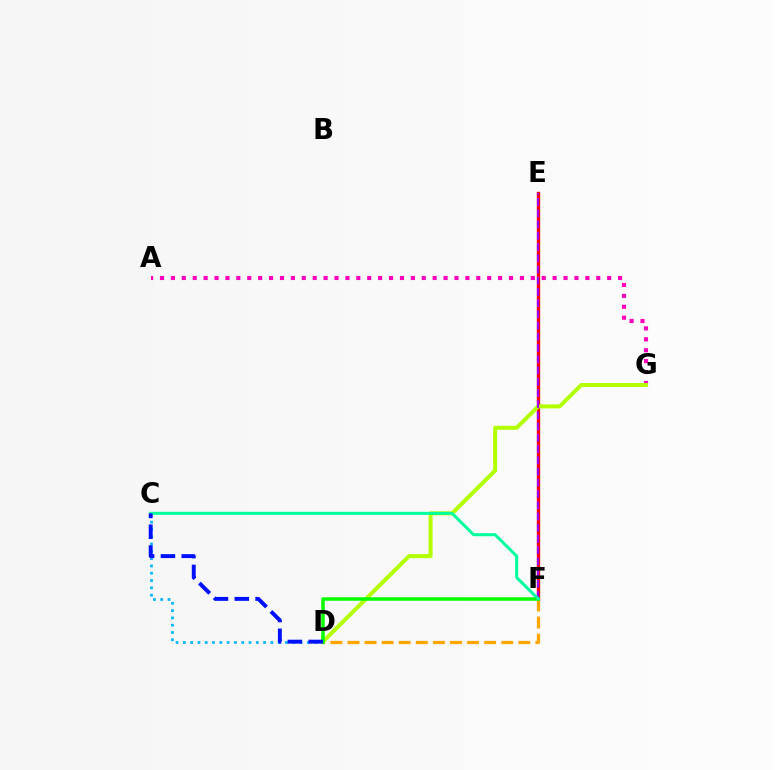{('E', 'F'): [{'color': '#ff0000', 'line_style': 'solid', 'thickness': 2.4}, {'color': '#9b00ff', 'line_style': 'dashed', 'thickness': 1.53}], ('D', 'F'): [{'color': '#ffa500', 'line_style': 'dashed', 'thickness': 2.32}, {'color': '#08ff00', 'line_style': 'solid', 'thickness': 2.52}], ('A', 'G'): [{'color': '#ff00bd', 'line_style': 'dotted', 'thickness': 2.96}], ('C', 'D'): [{'color': '#00b5ff', 'line_style': 'dotted', 'thickness': 1.98}, {'color': '#0010ff', 'line_style': 'dashed', 'thickness': 2.83}], ('D', 'G'): [{'color': '#b3ff00', 'line_style': 'solid', 'thickness': 2.88}], ('C', 'F'): [{'color': '#00ff9d', 'line_style': 'solid', 'thickness': 2.17}]}